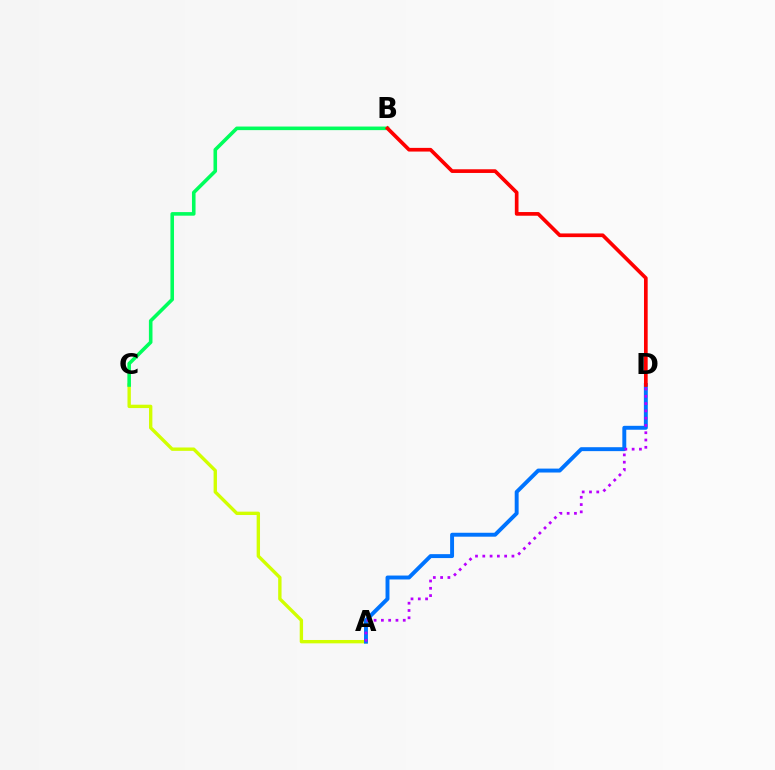{('A', 'C'): [{'color': '#d1ff00', 'line_style': 'solid', 'thickness': 2.42}], ('A', 'D'): [{'color': '#0074ff', 'line_style': 'solid', 'thickness': 2.83}, {'color': '#b900ff', 'line_style': 'dotted', 'thickness': 1.98}], ('B', 'C'): [{'color': '#00ff5c', 'line_style': 'solid', 'thickness': 2.58}], ('B', 'D'): [{'color': '#ff0000', 'line_style': 'solid', 'thickness': 2.65}]}